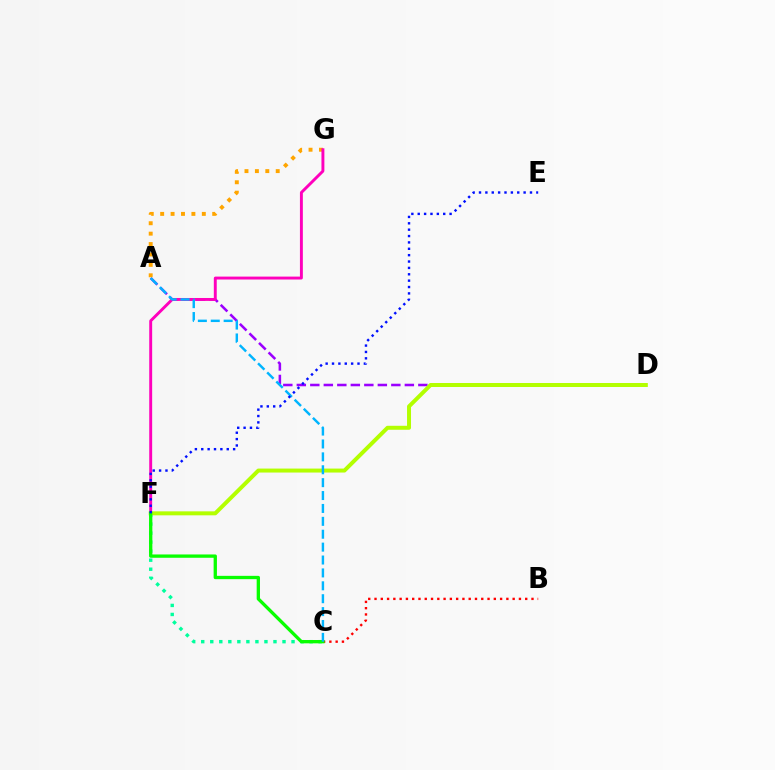{('A', 'D'): [{'color': '#9b00ff', 'line_style': 'dashed', 'thickness': 1.83}], ('B', 'C'): [{'color': '#ff0000', 'line_style': 'dotted', 'thickness': 1.71}], ('A', 'G'): [{'color': '#ffa500', 'line_style': 'dotted', 'thickness': 2.83}], ('C', 'F'): [{'color': '#00ff9d', 'line_style': 'dotted', 'thickness': 2.45}, {'color': '#08ff00', 'line_style': 'solid', 'thickness': 2.38}], ('F', 'G'): [{'color': '#ff00bd', 'line_style': 'solid', 'thickness': 2.1}], ('D', 'F'): [{'color': '#b3ff00', 'line_style': 'solid', 'thickness': 2.86}], ('A', 'C'): [{'color': '#00b5ff', 'line_style': 'dashed', 'thickness': 1.75}], ('E', 'F'): [{'color': '#0010ff', 'line_style': 'dotted', 'thickness': 1.73}]}